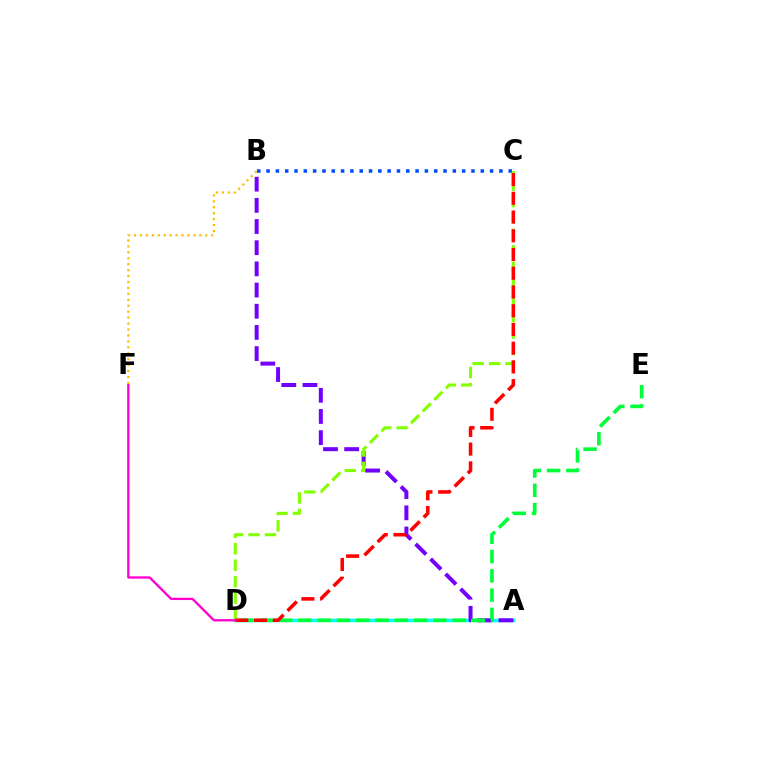{('B', 'C'): [{'color': '#004bff', 'line_style': 'dotted', 'thickness': 2.53}], ('A', 'D'): [{'color': '#00fff6', 'line_style': 'solid', 'thickness': 2.46}], ('A', 'B'): [{'color': '#7200ff', 'line_style': 'dashed', 'thickness': 2.88}], ('C', 'D'): [{'color': '#84ff00', 'line_style': 'dashed', 'thickness': 2.23}, {'color': '#ff0000', 'line_style': 'dashed', 'thickness': 2.55}], ('D', 'E'): [{'color': '#00ff39', 'line_style': 'dashed', 'thickness': 2.62}], ('D', 'F'): [{'color': '#ff00cf', 'line_style': 'solid', 'thickness': 1.66}], ('B', 'F'): [{'color': '#ffbd00', 'line_style': 'dotted', 'thickness': 1.61}]}